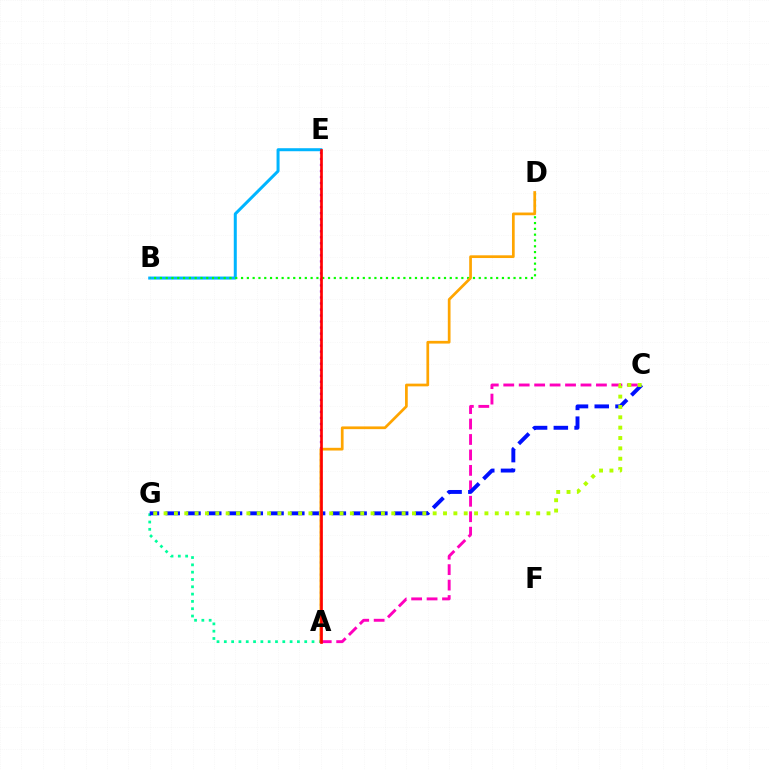{('B', 'E'): [{'color': '#00b5ff', 'line_style': 'solid', 'thickness': 2.17}], ('A', 'G'): [{'color': '#00ff9d', 'line_style': 'dotted', 'thickness': 1.99}], ('A', 'C'): [{'color': '#ff00bd', 'line_style': 'dashed', 'thickness': 2.1}], ('C', 'G'): [{'color': '#0010ff', 'line_style': 'dashed', 'thickness': 2.82}, {'color': '#b3ff00', 'line_style': 'dotted', 'thickness': 2.81}], ('A', 'E'): [{'color': '#9b00ff', 'line_style': 'dotted', 'thickness': 1.64}, {'color': '#ff0000', 'line_style': 'solid', 'thickness': 1.92}], ('B', 'D'): [{'color': '#08ff00', 'line_style': 'dotted', 'thickness': 1.58}], ('A', 'D'): [{'color': '#ffa500', 'line_style': 'solid', 'thickness': 1.96}]}